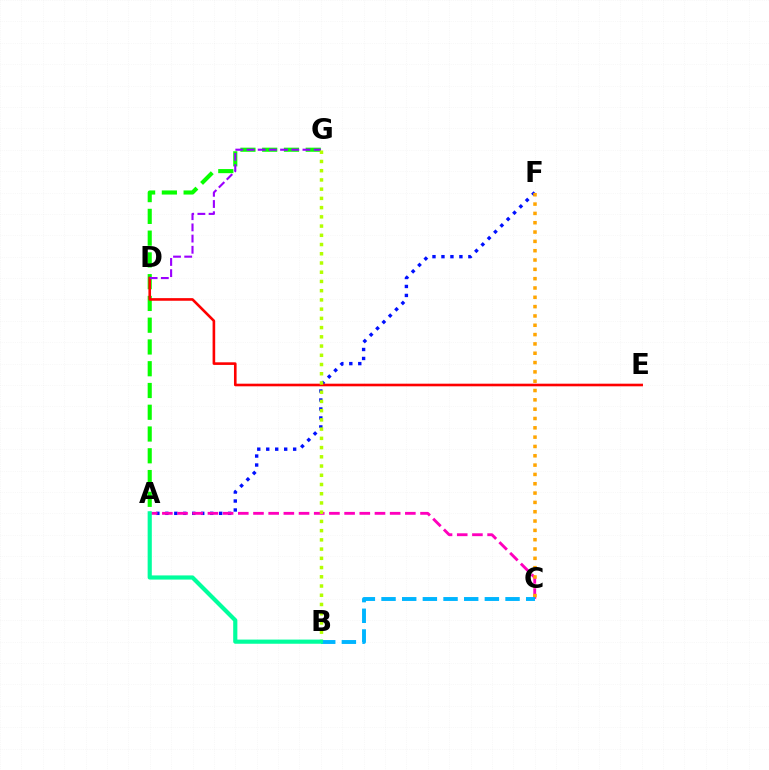{('A', 'F'): [{'color': '#0010ff', 'line_style': 'dotted', 'thickness': 2.44}], ('A', 'G'): [{'color': '#08ff00', 'line_style': 'dashed', 'thickness': 2.96}], ('D', 'E'): [{'color': '#ff0000', 'line_style': 'solid', 'thickness': 1.88}], ('A', 'C'): [{'color': '#ff00bd', 'line_style': 'dashed', 'thickness': 2.06}], ('D', 'G'): [{'color': '#9b00ff', 'line_style': 'dashed', 'thickness': 1.52}], ('B', 'G'): [{'color': '#b3ff00', 'line_style': 'dotted', 'thickness': 2.51}], ('C', 'F'): [{'color': '#ffa500', 'line_style': 'dotted', 'thickness': 2.53}], ('B', 'C'): [{'color': '#00b5ff', 'line_style': 'dashed', 'thickness': 2.81}], ('A', 'B'): [{'color': '#00ff9d', 'line_style': 'solid', 'thickness': 3.0}]}